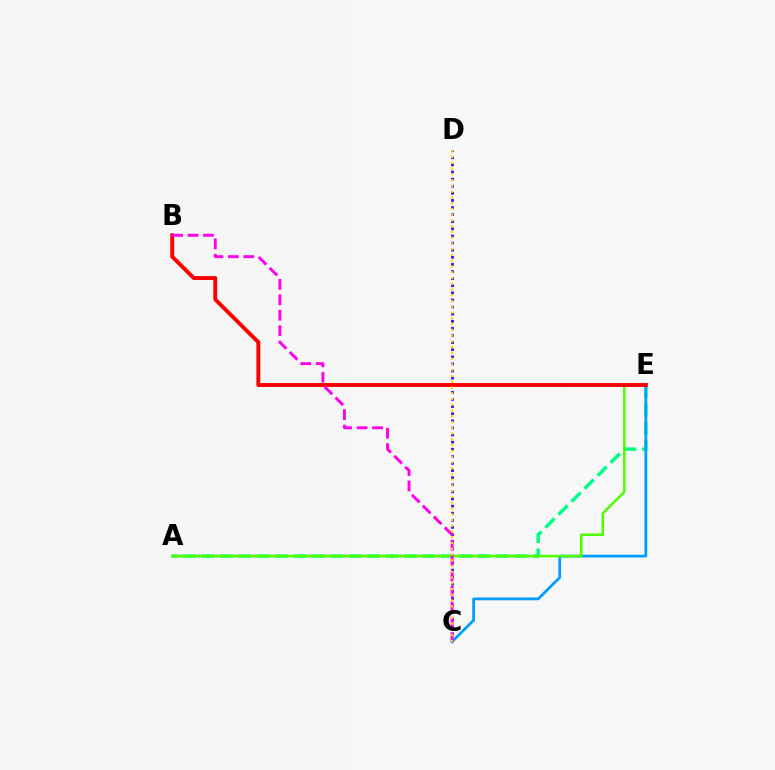{('A', 'E'): [{'color': '#00ff86', 'line_style': 'dashed', 'thickness': 2.5}, {'color': '#4fff00', 'line_style': 'solid', 'thickness': 1.83}], ('C', 'D'): [{'color': '#3700ff', 'line_style': 'dotted', 'thickness': 1.93}, {'color': '#ffd500', 'line_style': 'dotted', 'thickness': 1.56}], ('C', 'E'): [{'color': '#009eff', 'line_style': 'solid', 'thickness': 2.0}], ('B', 'E'): [{'color': '#ff0000', 'line_style': 'solid', 'thickness': 2.82}], ('B', 'C'): [{'color': '#ff00ed', 'line_style': 'dashed', 'thickness': 2.1}]}